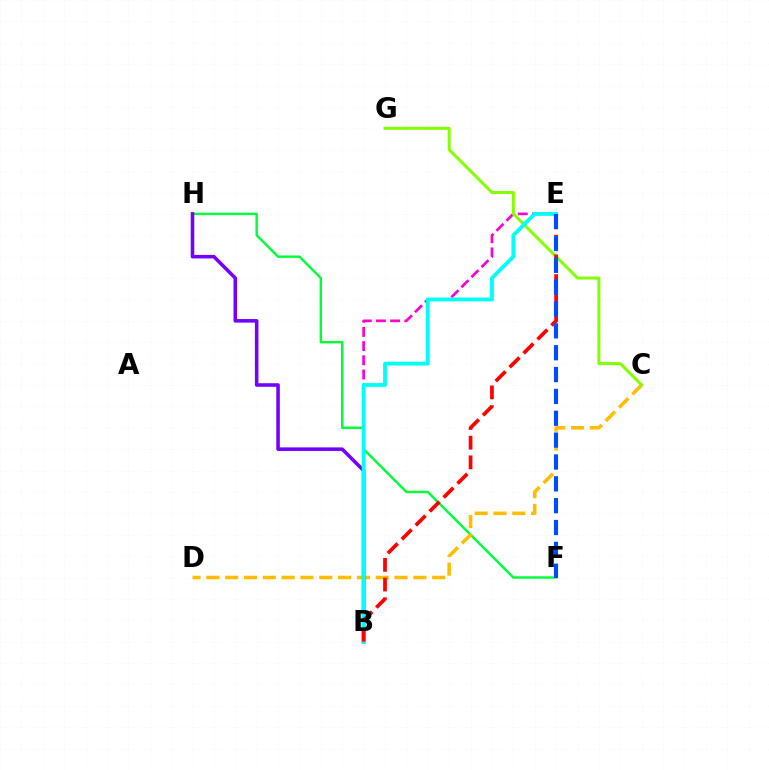{('B', 'E'): [{'color': '#ff00cf', 'line_style': 'dashed', 'thickness': 1.93}, {'color': '#00fff6', 'line_style': 'solid', 'thickness': 2.76}, {'color': '#ff0000', 'line_style': 'dashed', 'thickness': 2.68}], ('F', 'H'): [{'color': '#00ff39', 'line_style': 'solid', 'thickness': 1.75}], ('C', 'D'): [{'color': '#ffbd00', 'line_style': 'dashed', 'thickness': 2.56}], ('B', 'H'): [{'color': '#7200ff', 'line_style': 'solid', 'thickness': 2.55}], ('C', 'G'): [{'color': '#84ff00', 'line_style': 'solid', 'thickness': 2.16}], ('E', 'F'): [{'color': '#004bff', 'line_style': 'dashed', 'thickness': 2.97}]}